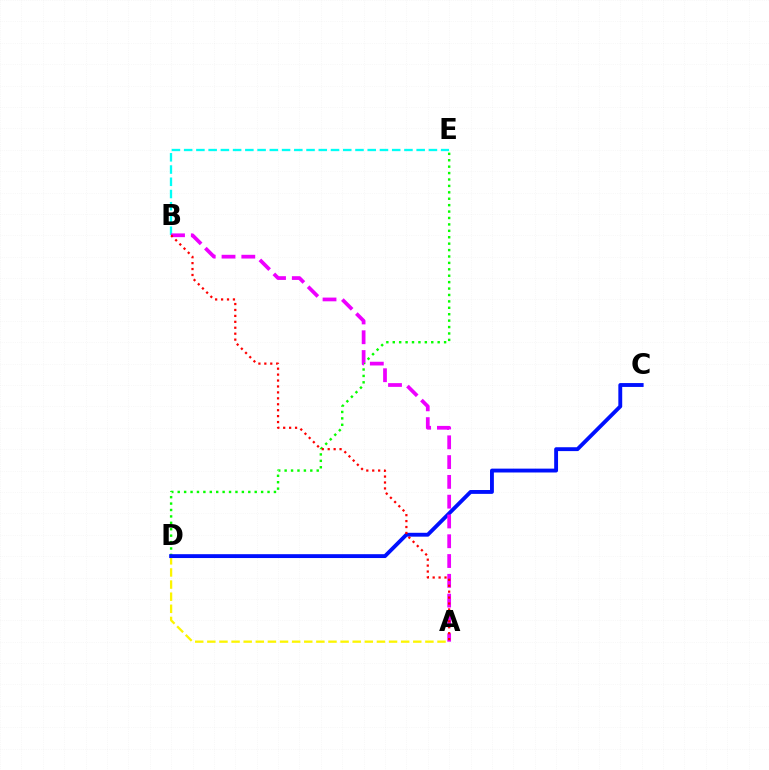{('D', 'E'): [{'color': '#08ff00', 'line_style': 'dotted', 'thickness': 1.74}], ('B', 'E'): [{'color': '#00fff6', 'line_style': 'dashed', 'thickness': 1.66}], ('A', 'D'): [{'color': '#fcf500', 'line_style': 'dashed', 'thickness': 1.65}], ('C', 'D'): [{'color': '#0010ff', 'line_style': 'solid', 'thickness': 2.78}], ('A', 'B'): [{'color': '#ee00ff', 'line_style': 'dashed', 'thickness': 2.69}, {'color': '#ff0000', 'line_style': 'dotted', 'thickness': 1.61}]}